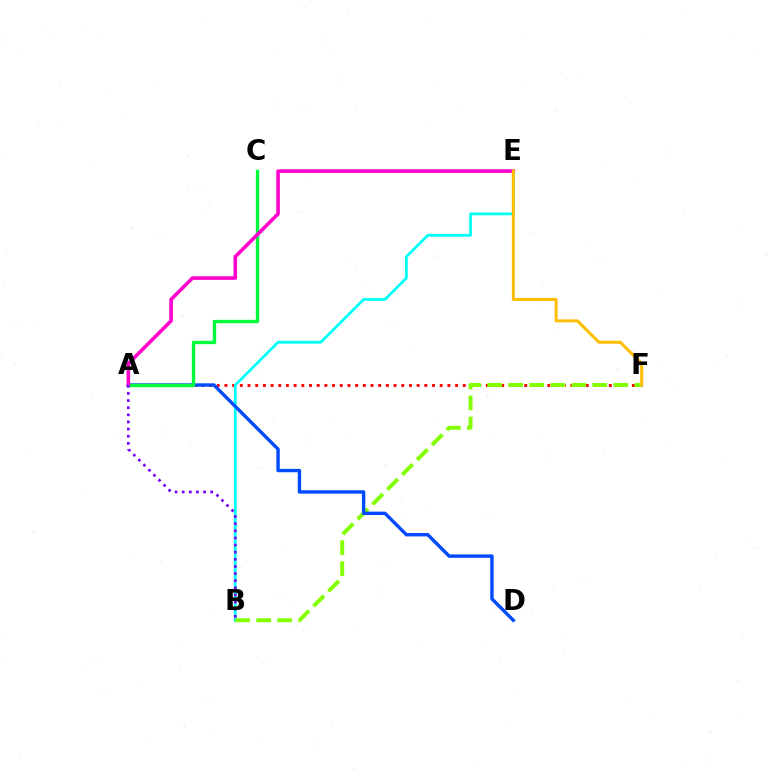{('A', 'F'): [{'color': '#ff0000', 'line_style': 'dotted', 'thickness': 2.09}], ('B', 'E'): [{'color': '#00fff6', 'line_style': 'solid', 'thickness': 1.98}], ('B', 'F'): [{'color': '#84ff00', 'line_style': 'dashed', 'thickness': 2.86}], ('A', 'D'): [{'color': '#004bff', 'line_style': 'solid', 'thickness': 2.44}], ('A', 'C'): [{'color': '#00ff39', 'line_style': 'solid', 'thickness': 2.41}], ('A', 'E'): [{'color': '#ff00cf', 'line_style': 'solid', 'thickness': 2.58}], ('E', 'F'): [{'color': '#ffbd00', 'line_style': 'solid', 'thickness': 2.16}], ('A', 'B'): [{'color': '#7200ff', 'line_style': 'dotted', 'thickness': 1.94}]}